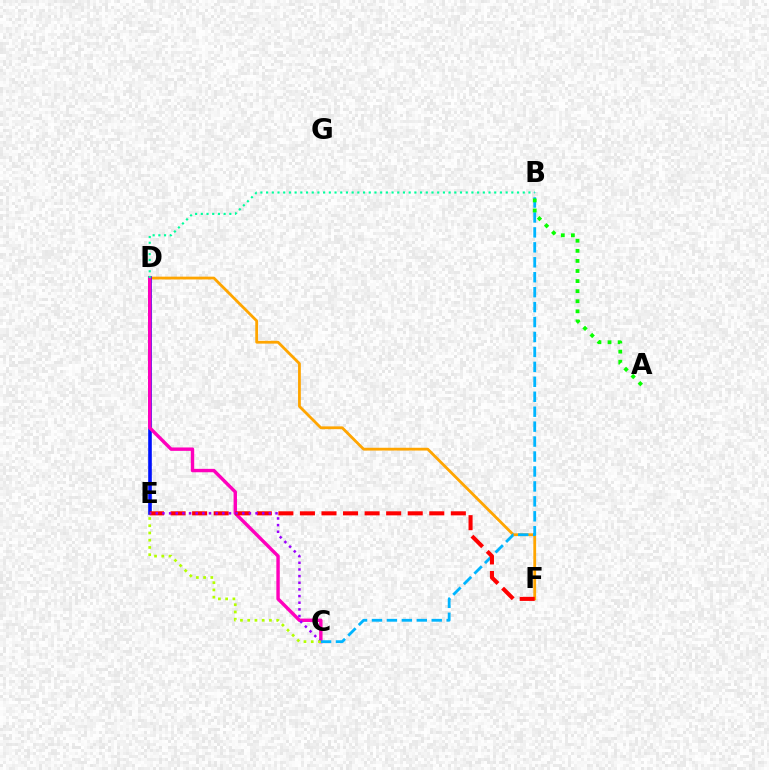{('D', 'F'): [{'color': '#ffa500', 'line_style': 'solid', 'thickness': 2.01}], ('D', 'E'): [{'color': '#0010ff', 'line_style': 'solid', 'thickness': 2.6}], ('C', 'D'): [{'color': '#ff00bd', 'line_style': 'solid', 'thickness': 2.45}], ('B', 'C'): [{'color': '#00b5ff', 'line_style': 'dashed', 'thickness': 2.03}], ('E', 'F'): [{'color': '#ff0000', 'line_style': 'dashed', 'thickness': 2.93}], ('C', 'E'): [{'color': '#9b00ff', 'line_style': 'dotted', 'thickness': 1.81}, {'color': '#b3ff00', 'line_style': 'dotted', 'thickness': 1.97}], ('B', 'D'): [{'color': '#00ff9d', 'line_style': 'dotted', 'thickness': 1.55}], ('A', 'B'): [{'color': '#08ff00', 'line_style': 'dotted', 'thickness': 2.74}]}